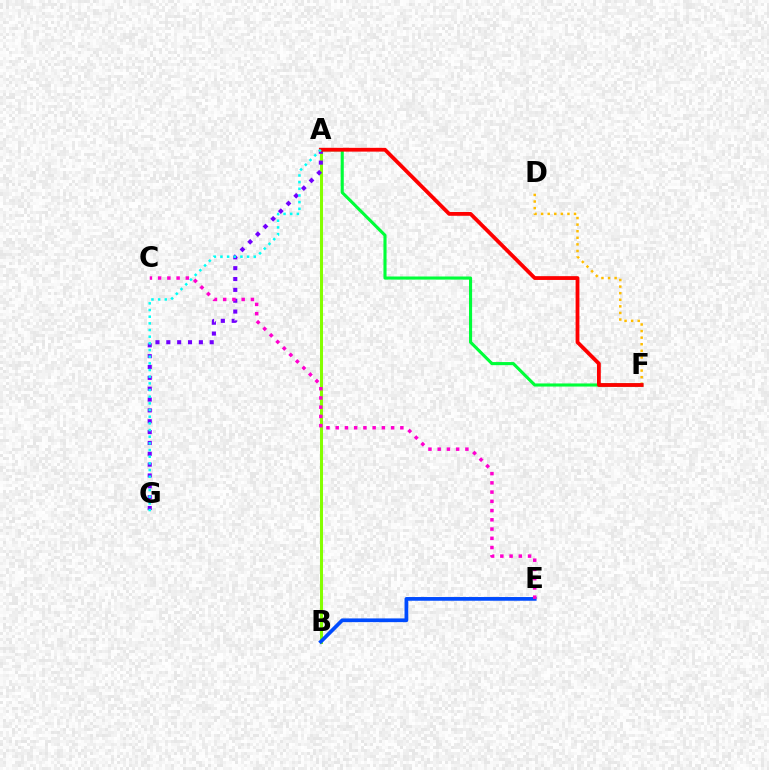{('A', 'B'): [{'color': '#84ff00', 'line_style': 'solid', 'thickness': 2.18}], ('A', 'G'): [{'color': '#7200ff', 'line_style': 'dotted', 'thickness': 2.95}, {'color': '#00fff6', 'line_style': 'dotted', 'thickness': 1.81}], ('B', 'E'): [{'color': '#004bff', 'line_style': 'solid', 'thickness': 2.68}], ('C', 'E'): [{'color': '#ff00cf', 'line_style': 'dotted', 'thickness': 2.51}], ('D', 'F'): [{'color': '#ffbd00', 'line_style': 'dotted', 'thickness': 1.79}], ('A', 'F'): [{'color': '#00ff39', 'line_style': 'solid', 'thickness': 2.23}, {'color': '#ff0000', 'line_style': 'solid', 'thickness': 2.73}]}